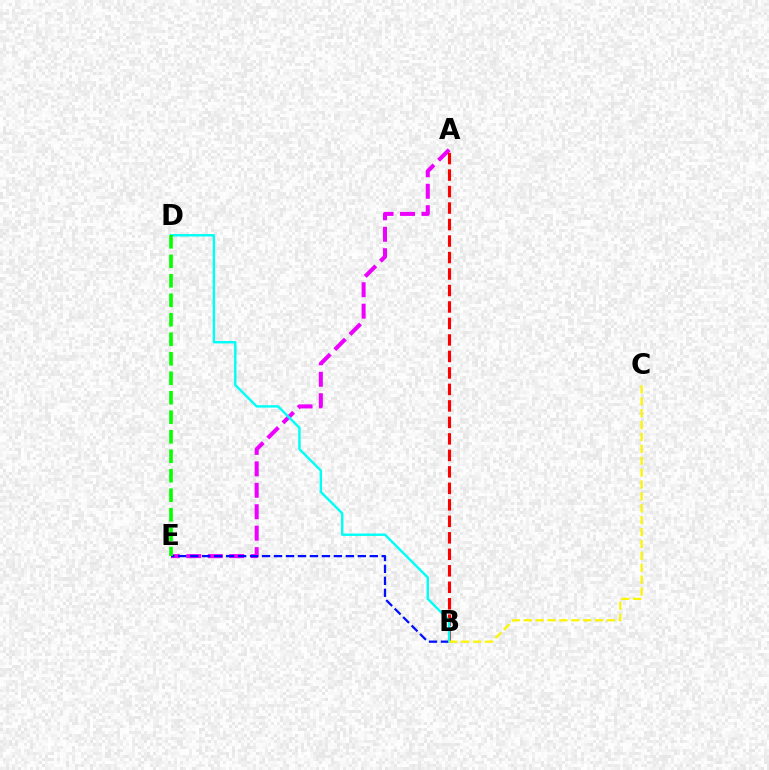{('A', 'E'): [{'color': '#ee00ff', 'line_style': 'dashed', 'thickness': 2.91}], ('A', 'B'): [{'color': '#ff0000', 'line_style': 'dashed', 'thickness': 2.24}], ('B', 'E'): [{'color': '#0010ff', 'line_style': 'dashed', 'thickness': 1.63}], ('B', 'D'): [{'color': '#00fff6', 'line_style': 'solid', 'thickness': 1.74}], ('D', 'E'): [{'color': '#08ff00', 'line_style': 'dashed', 'thickness': 2.65}], ('B', 'C'): [{'color': '#fcf500', 'line_style': 'dashed', 'thickness': 1.62}]}